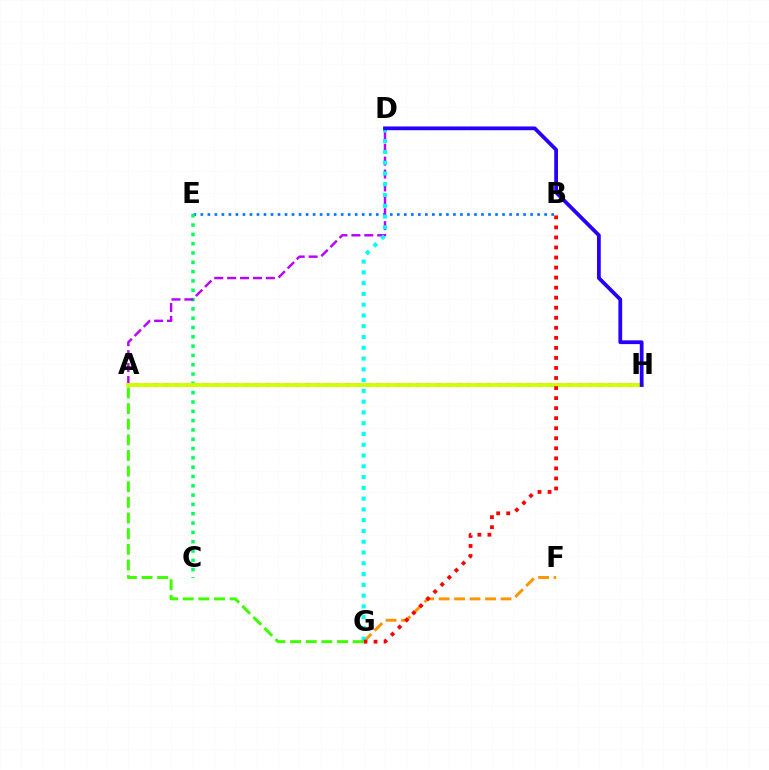{('B', 'E'): [{'color': '#0074ff', 'line_style': 'dotted', 'thickness': 1.91}], ('C', 'E'): [{'color': '#00ff5c', 'line_style': 'dotted', 'thickness': 2.53}], ('A', 'D'): [{'color': '#b900ff', 'line_style': 'dashed', 'thickness': 1.75}], ('A', 'H'): [{'color': '#ff00ac', 'line_style': 'dotted', 'thickness': 2.74}, {'color': '#d1ff00', 'line_style': 'solid', 'thickness': 2.8}], ('F', 'G'): [{'color': '#ff9400', 'line_style': 'dashed', 'thickness': 2.1}], ('D', 'G'): [{'color': '#00fff6', 'line_style': 'dotted', 'thickness': 2.93}], ('B', 'G'): [{'color': '#ff0000', 'line_style': 'dotted', 'thickness': 2.73}], ('D', 'H'): [{'color': '#2500ff', 'line_style': 'solid', 'thickness': 2.7}], ('A', 'G'): [{'color': '#3dff00', 'line_style': 'dashed', 'thickness': 2.12}]}